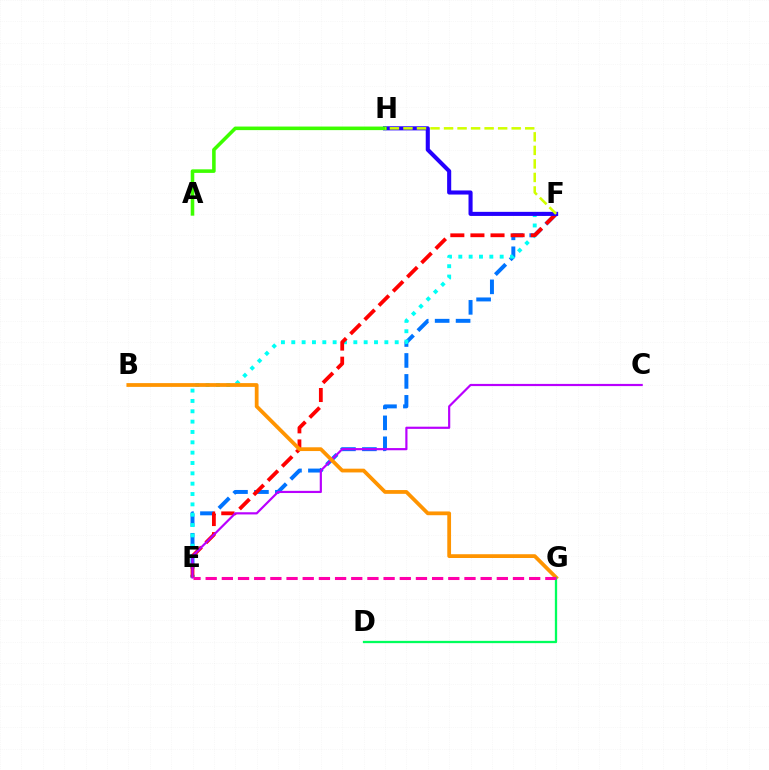{('E', 'F'): [{'color': '#0074ff', 'line_style': 'dashed', 'thickness': 2.85}, {'color': '#00fff6', 'line_style': 'dotted', 'thickness': 2.81}, {'color': '#ff0000', 'line_style': 'dashed', 'thickness': 2.73}], ('C', 'E'): [{'color': '#b900ff', 'line_style': 'solid', 'thickness': 1.57}], ('B', 'G'): [{'color': '#ff9400', 'line_style': 'solid', 'thickness': 2.71}], ('F', 'H'): [{'color': '#2500ff', 'line_style': 'solid', 'thickness': 2.94}, {'color': '#d1ff00', 'line_style': 'dashed', 'thickness': 1.84}], ('A', 'H'): [{'color': '#3dff00', 'line_style': 'solid', 'thickness': 2.57}], ('D', 'G'): [{'color': '#00ff5c', 'line_style': 'solid', 'thickness': 1.66}], ('E', 'G'): [{'color': '#ff00ac', 'line_style': 'dashed', 'thickness': 2.2}]}